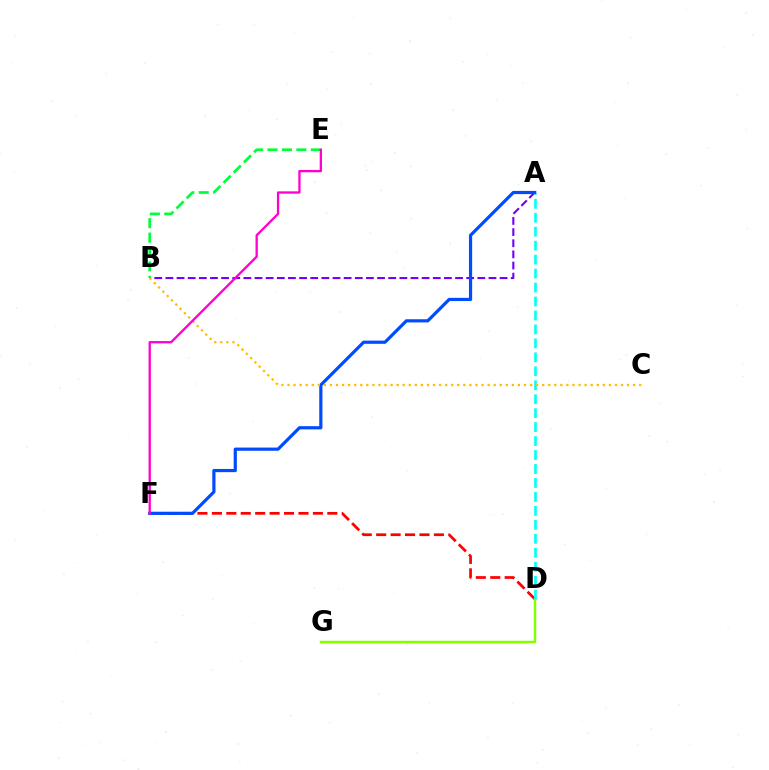{('D', 'F'): [{'color': '#ff0000', 'line_style': 'dashed', 'thickness': 1.96}], ('D', 'G'): [{'color': '#84ff00', 'line_style': 'solid', 'thickness': 1.79}], ('A', 'B'): [{'color': '#7200ff', 'line_style': 'dashed', 'thickness': 1.51}], ('A', 'D'): [{'color': '#00fff6', 'line_style': 'dashed', 'thickness': 1.9}], ('A', 'F'): [{'color': '#004bff', 'line_style': 'solid', 'thickness': 2.3}], ('B', 'C'): [{'color': '#ffbd00', 'line_style': 'dotted', 'thickness': 1.65}], ('B', 'E'): [{'color': '#00ff39', 'line_style': 'dashed', 'thickness': 1.96}], ('E', 'F'): [{'color': '#ff00cf', 'line_style': 'solid', 'thickness': 1.66}]}